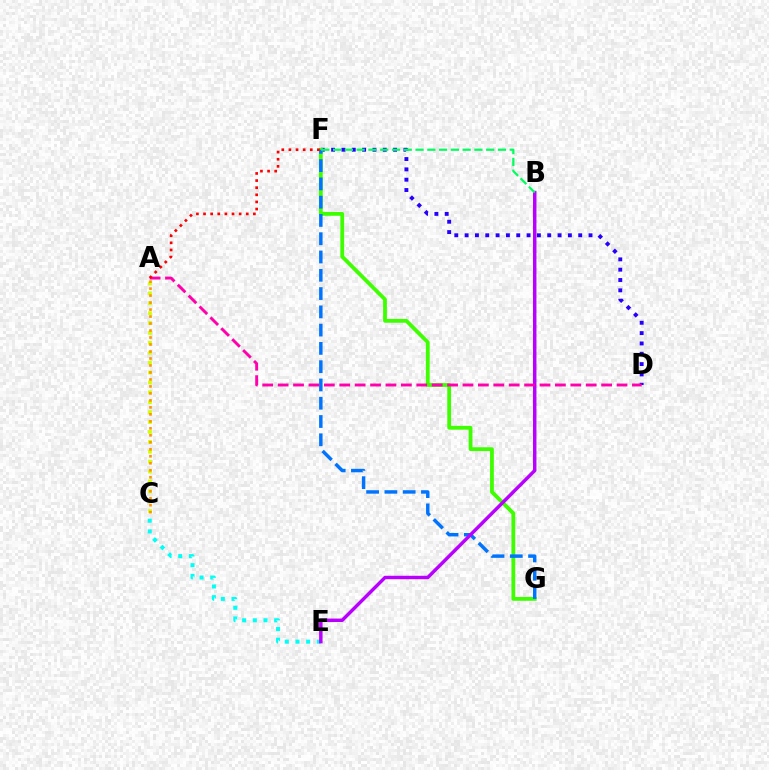{('A', 'C'): [{'color': '#d1ff00', 'line_style': 'dotted', 'thickness': 2.69}, {'color': '#ff9400', 'line_style': 'dotted', 'thickness': 1.9}], ('C', 'E'): [{'color': '#00fff6', 'line_style': 'dotted', 'thickness': 2.9}], ('D', 'F'): [{'color': '#2500ff', 'line_style': 'dotted', 'thickness': 2.81}], ('F', 'G'): [{'color': '#3dff00', 'line_style': 'solid', 'thickness': 2.72}, {'color': '#0074ff', 'line_style': 'dashed', 'thickness': 2.48}], ('B', 'E'): [{'color': '#b900ff', 'line_style': 'solid', 'thickness': 2.48}], ('B', 'F'): [{'color': '#00ff5c', 'line_style': 'dashed', 'thickness': 1.6}], ('A', 'D'): [{'color': '#ff00ac', 'line_style': 'dashed', 'thickness': 2.09}], ('A', 'F'): [{'color': '#ff0000', 'line_style': 'dotted', 'thickness': 1.93}]}